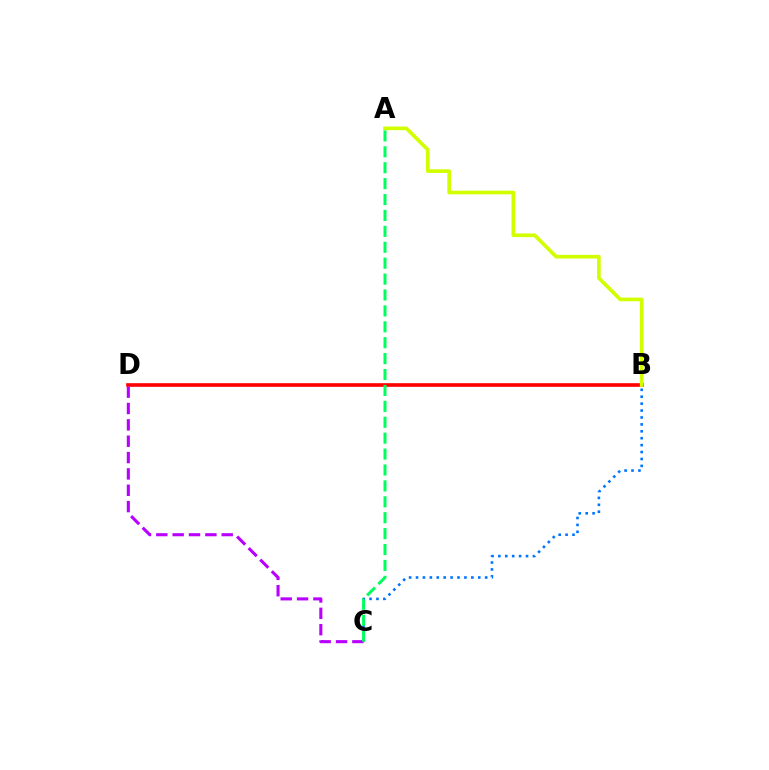{('B', 'D'): [{'color': '#ff0000', 'line_style': 'solid', 'thickness': 2.61}], ('A', 'B'): [{'color': '#d1ff00', 'line_style': 'solid', 'thickness': 2.64}], ('B', 'C'): [{'color': '#0074ff', 'line_style': 'dotted', 'thickness': 1.88}], ('C', 'D'): [{'color': '#b900ff', 'line_style': 'dashed', 'thickness': 2.22}], ('A', 'C'): [{'color': '#00ff5c', 'line_style': 'dashed', 'thickness': 2.16}]}